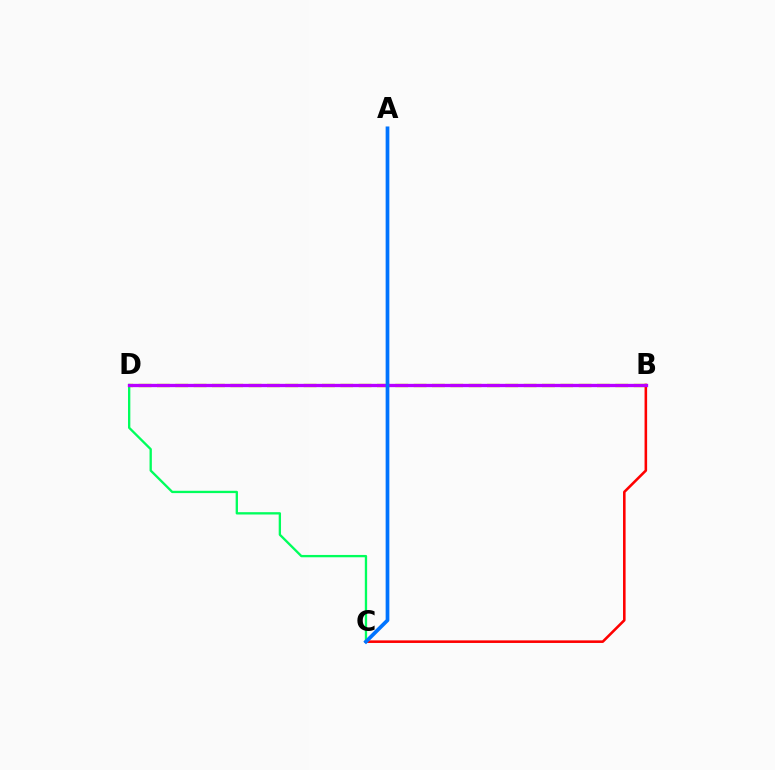{('B', 'D'): [{'color': '#d1ff00', 'line_style': 'dashed', 'thickness': 2.49}, {'color': '#b900ff', 'line_style': 'solid', 'thickness': 2.38}], ('B', 'C'): [{'color': '#ff0000', 'line_style': 'solid', 'thickness': 1.85}], ('C', 'D'): [{'color': '#00ff5c', 'line_style': 'solid', 'thickness': 1.67}], ('A', 'C'): [{'color': '#0074ff', 'line_style': 'solid', 'thickness': 2.67}]}